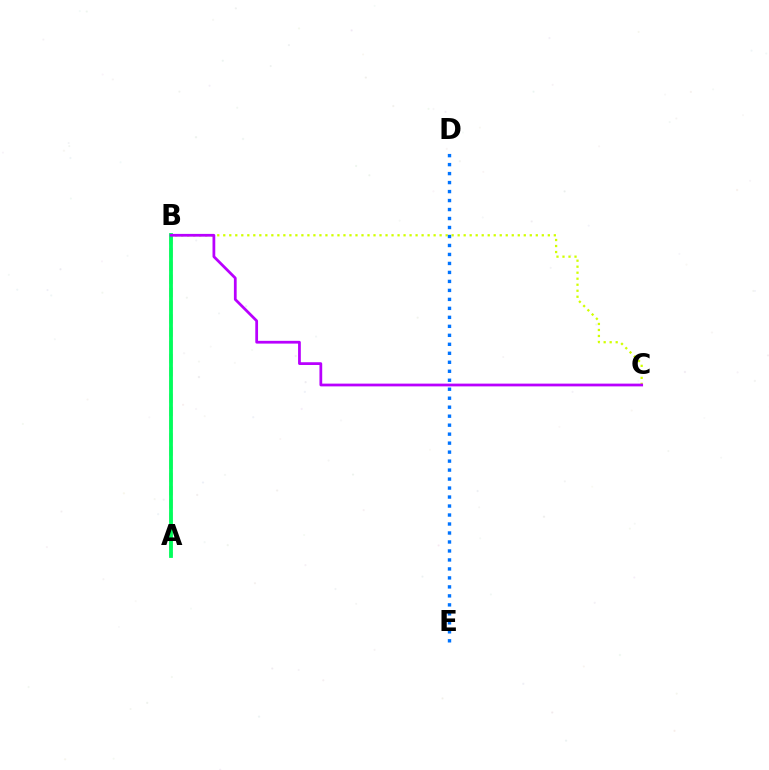{('B', 'C'): [{'color': '#d1ff00', 'line_style': 'dotted', 'thickness': 1.63}, {'color': '#b900ff', 'line_style': 'solid', 'thickness': 1.98}], ('A', 'B'): [{'color': '#ff0000', 'line_style': 'dashed', 'thickness': 1.8}, {'color': '#00ff5c', 'line_style': 'solid', 'thickness': 2.73}], ('D', 'E'): [{'color': '#0074ff', 'line_style': 'dotted', 'thickness': 2.44}]}